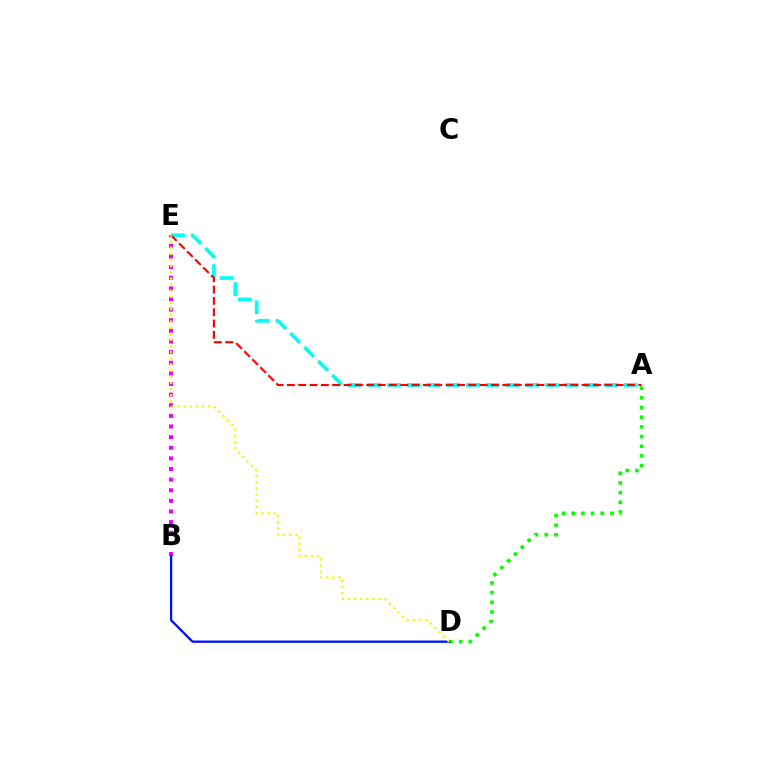{('B', 'E'): [{'color': '#ee00ff', 'line_style': 'dotted', 'thickness': 2.89}], ('A', 'E'): [{'color': '#00fff6', 'line_style': 'dashed', 'thickness': 2.68}, {'color': '#ff0000', 'line_style': 'dashed', 'thickness': 1.54}], ('A', 'D'): [{'color': '#08ff00', 'line_style': 'dotted', 'thickness': 2.63}], ('B', 'D'): [{'color': '#0010ff', 'line_style': 'solid', 'thickness': 1.66}], ('D', 'E'): [{'color': '#fcf500', 'line_style': 'dotted', 'thickness': 1.67}]}